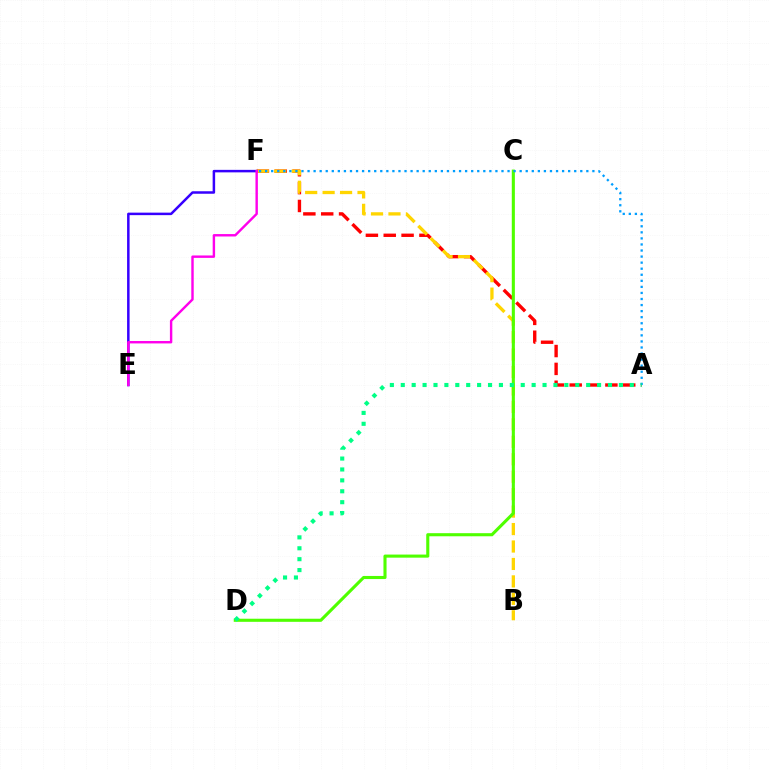{('A', 'F'): [{'color': '#ff0000', 'line_style': 'dashed', 'thickness': 2.42}, {'color': '#009eff', 'line_style': 'dotted', 'thickness': 1.65}], ('B', 'F'): [{'color': '#ffd500', 'line_style': 'dashed', 'thickness': 2.37}], ('C', 'D'): [{'color': '#4fff00', 'line_style': 'solid', 'thickness': 2.23}], ('E', 'F'): [{'color': '#3700ff', 'line_style': 'solid', 'thickness': 1.8}, {'color': '#ff00ed', 'line_style': 'solid', 'thickness': 1.74}], ('A', 'D'): [{'color': '#00ff86', 'line_style': 'dotted', 'thickness': 2.96}]}